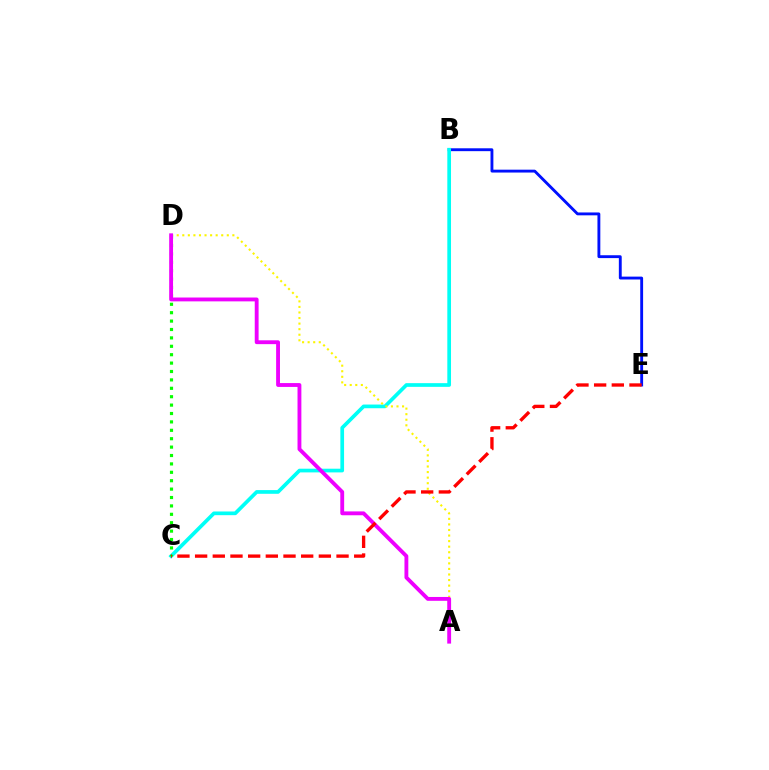{('B', 'E'): [{'color': '#0010ff', 'line_style': 'solid', 'thickness': 2.06}], ('B', 'C'): [{'color': '#00fff6', 'line_style': 'solid', 'thickness': 2.66}], ('A', 'D'): [{'color': '#fcf500', 'line_style': 'dotted', 'thickness': 1.51}, {'color': '#ee00ff', 'line_style': 'solid', 'thickness': 2.77}], ('C', 'D'): [{'color': '#08ff00', 'line_style': 'dotted', 'thickness': 2.28}], ('C', 'E'): [{'color': '#ff0000', 'line_style': 'dashed', 'thickness': 2.4}]}